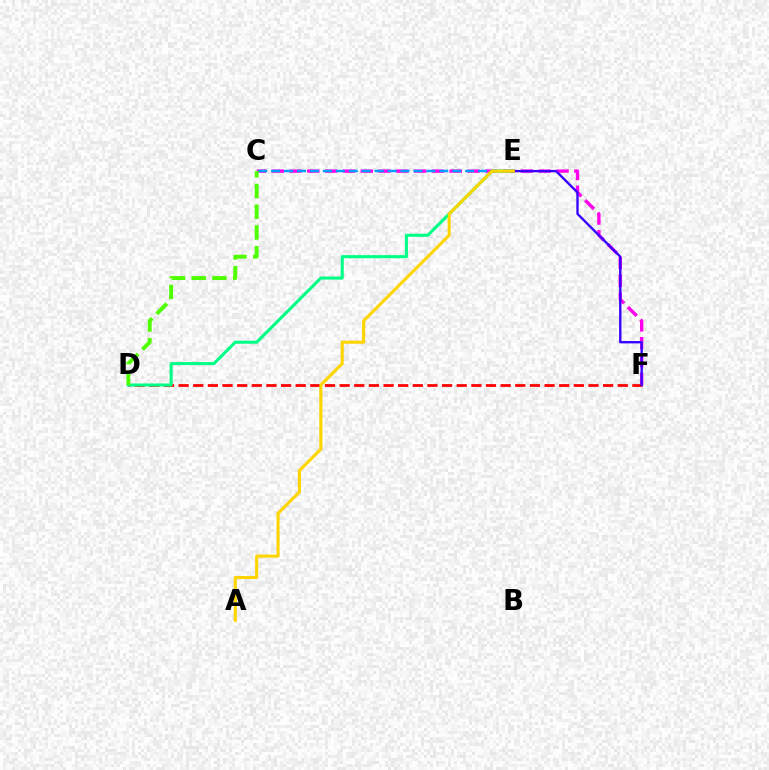{('C', 'F'): [{'color': '#ff00ed', 'line_style': 'dashed', 'thickness': 2.42}], ('D', 'F'): [{'color': '#ff0000', 'line_style': 'dashed', 'thickness': 1.99}], ('C', 'E'): [{'color': '#009eff', 'line_style': 'dashed', 'thickness': 1.76}], ('D', 'E'): [{'color': '#00ff86', 'line_style': 'solid', 'thickness': 2.2}], ('E', 'F'): [{'color': '#3700ff', 'line_style': 'solid', 'thickness': 1.69}], ('A', 'E'): [{'color': '#ffd500', 'line_style': 'solid', 'thickness': 2.22}], ('C', 'D'): [{'color': '#4fff00', 'line_style': 'dashed', 'thickness': 2.81}]}